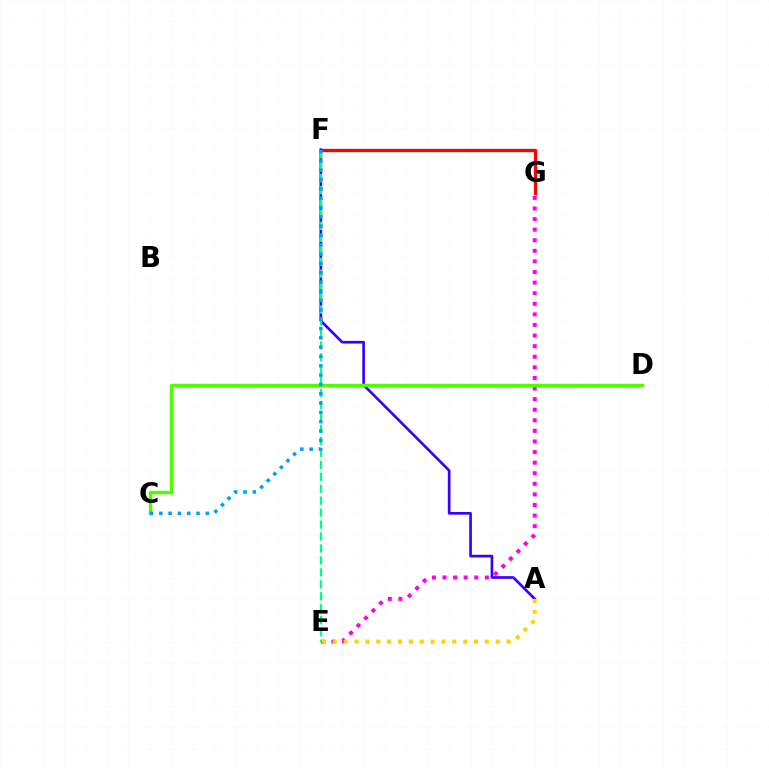{('E', 'G'): [{'color': '#ff00ed', 'line_style': 'dotted', 'thickness': 2.88}], ('F', 'G'): [{'color': '#ff0000', 'line_style': 'solid', 'thickness': 2.37}], ('A', 'F'): [{'color': '#3700ff', 'line_style': 'solid', 'thickness': 1.93}], ('A', 'E'): [{'color': '#ffd500', 'line_style': 'dotted', 'thickness': 2.95}], ('C', 'D'): [{'color': '#4fff00', 'line_style': 'solid', 'thickness': 2.47}], ('E', 'F'): [{'color': '#00ff86', 'line_style': 'dashed', 'thickness': 1.62}], ('C', 'F'): [{'color': '#009eff', 'line_style': 'dotted', 'thickness': 2.53}]}